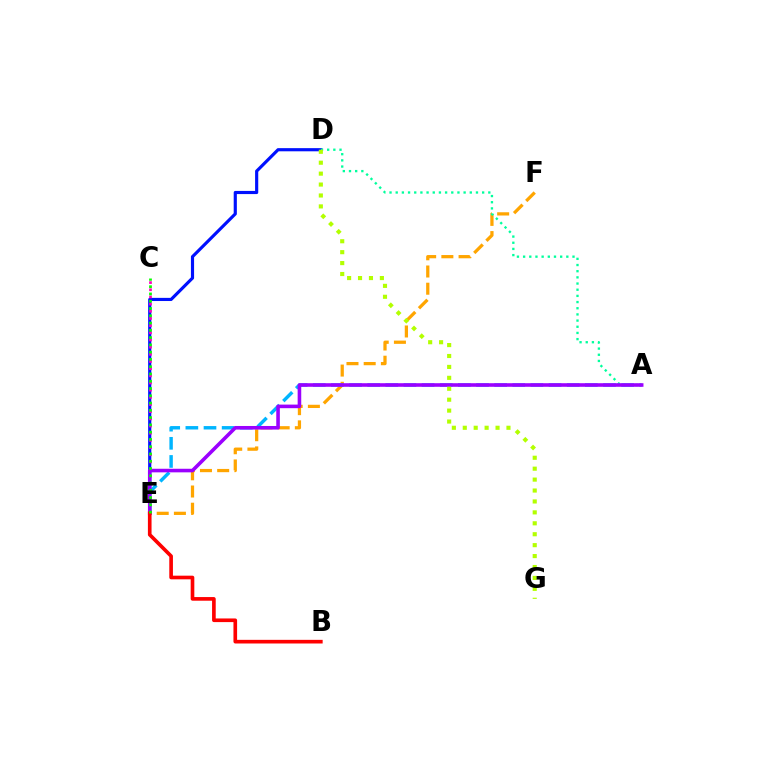{('E', 'F'): [{'color': '#ffa500', 'line_style': 'dashed', 'thickness': 2.34}], ('D', 'E'): [{'color': '#0010ff', 'line_style': 'solid', 'thickness': 2.27}], ('A', 'D'): [{'color': '#00ff9d', 'line_style': 'dotted', 'thickness': 1.68}], ('A', 'E'): [{'color': '#00b5ff', 'line_style': 'dashed', 'thickness': 2.46}, {'color': '#9b00ff', 'line_style': 'solid', 'thickness': 2.58}], ('C', 'E'): [{'color': '#ff00bd', 'line_style': 'dotted', 'thickness': 1.95}, {'color': '#08ff00', 'line_style': 'dotted', 'thickness': 1.98}], ('B', 'E'): [{'color': '#ff0000', 'line_style': 'solid', 'thickness': 2.63}], ('D', 'G'): [{'color': '#b3ff00', 'line_style': 'dotted', 'thickness': 2.97}]}